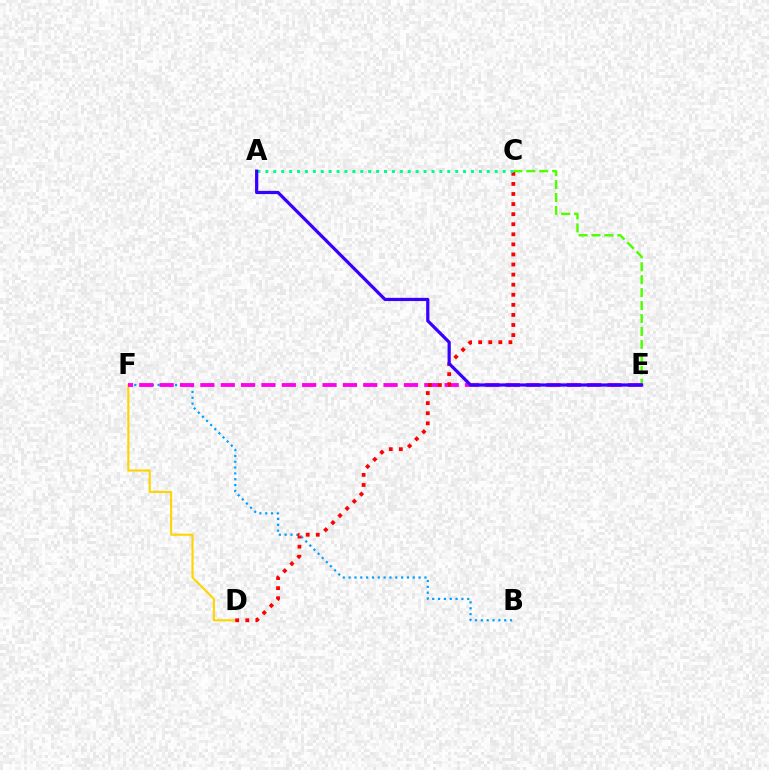{('B', 'F'): [{'color': '#009eff', 'line_style': 'dotted', 'thickness': 1.59}], ('C', 'E'): [{'color': '#4fff00', 'line_style': 'dashed', 'thickness': 1.76}], ('D', 'F'): [{'color': '#ffd500', 'line_style': 'solid', 'thickness': 1.52}], ('E', 'F'): [{'color': '#ff00ed', 'line_style': 'dashed', 'thickness': 2.77}], ('C', 'D'): [{'color': '#ff0000', 'line_style': 'dotted', 'thickness': 2.74}], ('A', 'C'): [{'color': '#00ff86', 'line_style': 'dotted', 'thickness': 2.15}], ('A', 'E'): [{'color': '#3700ff', 'line_style': 'solid', 'thickness': 2.31}]}